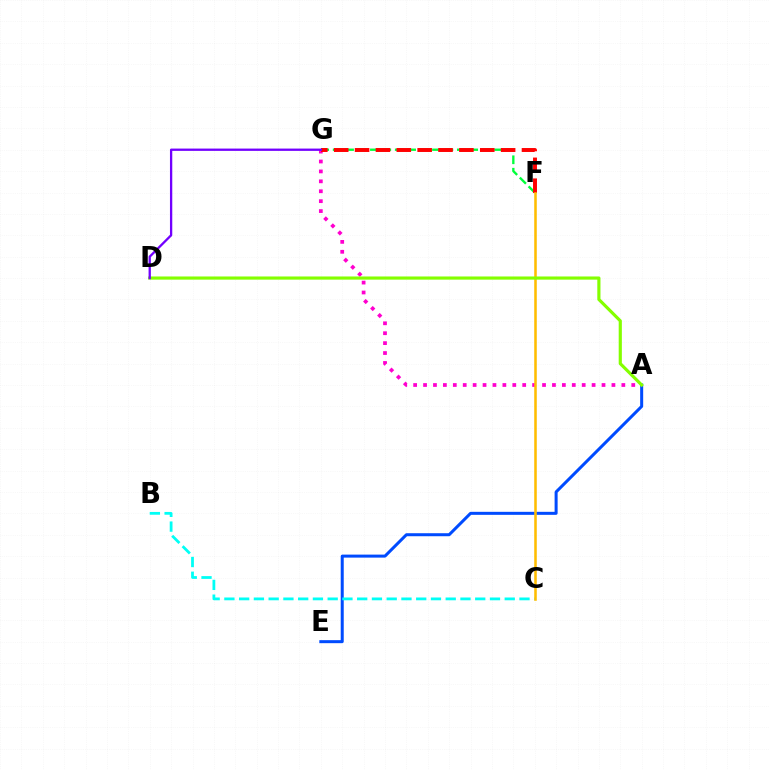{('F', 'G'): [{'color': '#00ff39', 'line_style': 'dashed', 'thickness': 1.69}, {'color': '#ff0000', 'line_style': 'dashed', 'thickness': 2.83}], ('A', 'E'): [{'color': '#004bff', 'line_style': 'solid', 'thickness': 2.17}], ('A', 'G'): [{'color': '#ff00cf', 'line_style': 'dotted', 'thickness': 2.69}], ('B', 'C'): [{'color': '#00fff6', 'line_style': 'dashed', 'thickness': 2.0}], ('C', 'F'): [{'color': '#ffbd00', 'line_style': 'solid', 'thickness': 1.83}], ('A', 'D'): [{'color': '#84ff00', 'line_style': 'solid', 'thickness': 2.28}], ('D', 'G'): [{'color': '#7200ff', 'line_style': 'solid', 'thickness': 1.66}]}